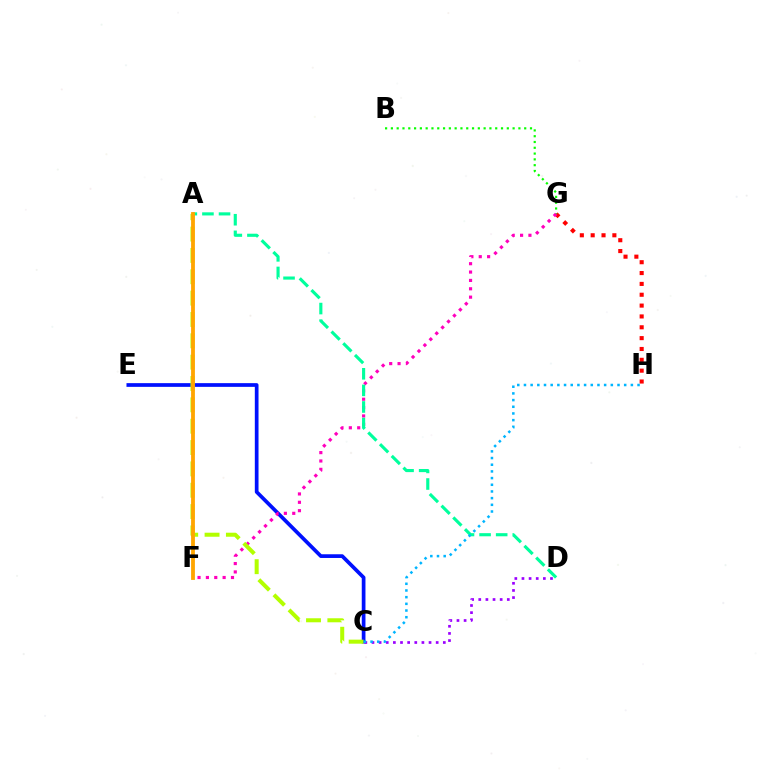{('G', 'H'): [{'color': '#ff0000', 'line_style': 'dotted', 'thickness': 2.95}], ('C', 'E'): [{'color': '#0010ff', 'line_style': 'solid', 'thickness': 2.67}], ('C', 'D'): [{'color': '#9b00ff', 'line_style': 'dotted', 'thickness': 1.94}], ('B', 'G'): [{'color': '#08ff00', 'line_style': 'dotted', 'thickness': 1.57}], ('F', 'G'): [{'color': '#ff00bd', 'line_style': 'dotted', 'thickness': 2.27}], ('A', 'C'): [{'color': '#b3ff00', 'line_style': 'dashed', 'thickness': 2.9}], ('A', 'D'): [{'color': '#00ff9d', 'line_style': 'dashed', 'thickness': 2.25}], ('C', 'H'): [{'color': '#00b5ff', 'line_style': 'dotted', 'thickness': 1.82}], ('A', 'F'): [{'color': '#ffa500', 'line_style': 'solid', 'thickness': 2.74}]}